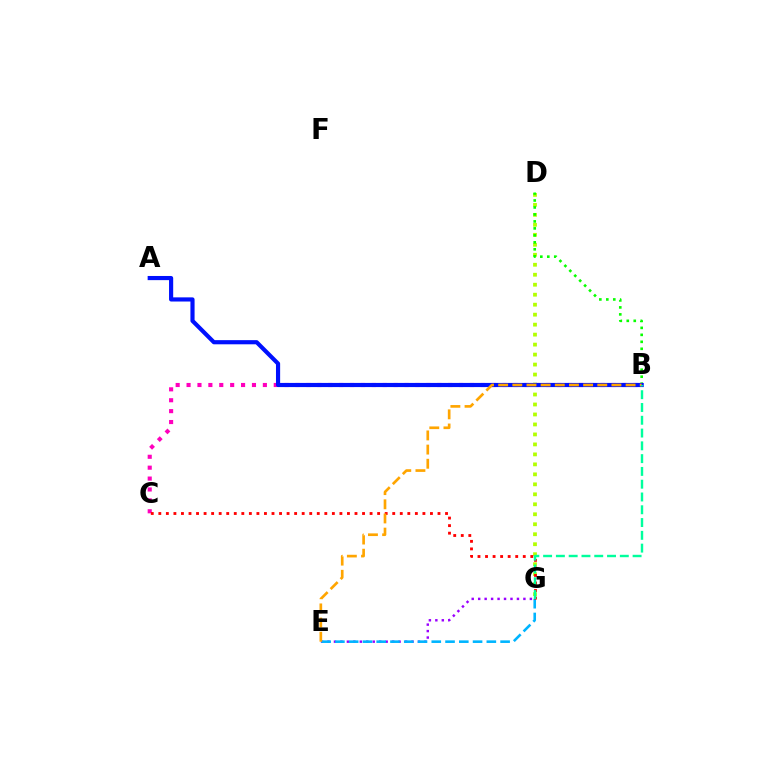{('D', 'G'): [{'color': '#b3ff00', 'line_style': 'dotted', 'thickness': 2.71}], ('B', 'D'): [{'color': '#08ff00', 'line_style': 'dotted', 'thickness': 1.9}], ('E', 'G'): [{'color': '#9b00ff', 'line_style': 'dotted', 'thickness': 1.76}, {'color': '#00b5ff', 'line_style': 'dashed', 'thickness': 1.87}], ('B', 'C'): [{'color': '#ff00bd', 'line_style': 'dotted', 'thickness': 2.96}], ('A', 'B'): [{'color': '#0010ff', 'line_style': 'solid', 'thickness': 2.99}], ('C', 'G'): [{'color': '#ff0000', 'line_style': 'dotted', 'thickness': 2.05}], ('B', 'E'): [{'color': '#ffa500', 'line_style': 'dashed', 'thickness': 1.92}], ('B', 'G'): [{'color': '#00ff9d', 'line_style': 'dashed', 'thickness': 1.74}]}